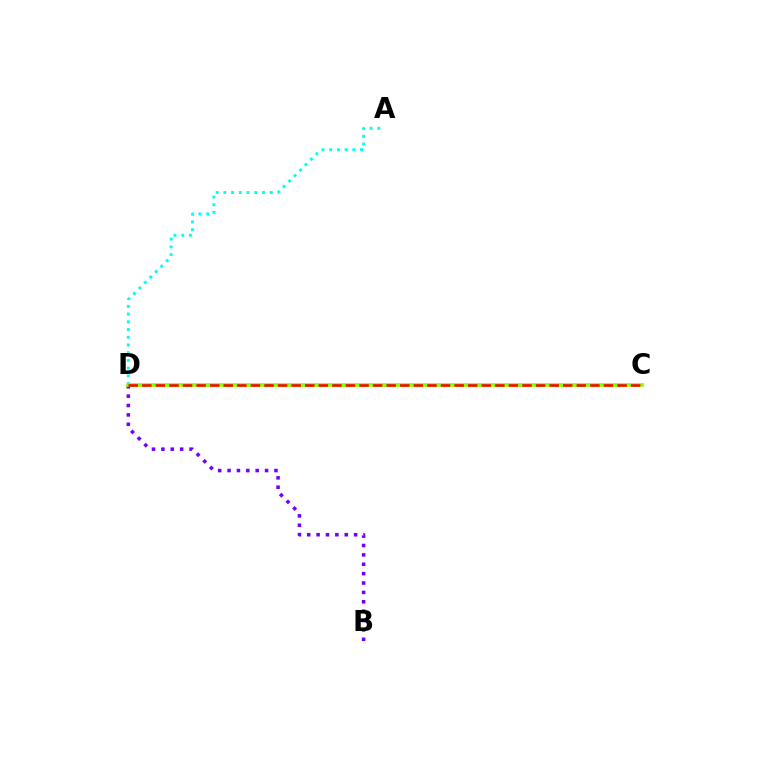{('B', 'D'): [{'color': '#7200ff', 'line_style': 'dotted', 'thickness': 2.55}], ('A', 'D'): [{'color': '#00fff6', 'line_style': 'dotted', 'thickness': 2.1}], ('C', 'D'): [{'color': '#84ff00', 'line_style': 'solid', 'thickness': 2.63}, {'color': '#ff0000', 'line_style': 'dashed', 'thickness': 1.84}]}